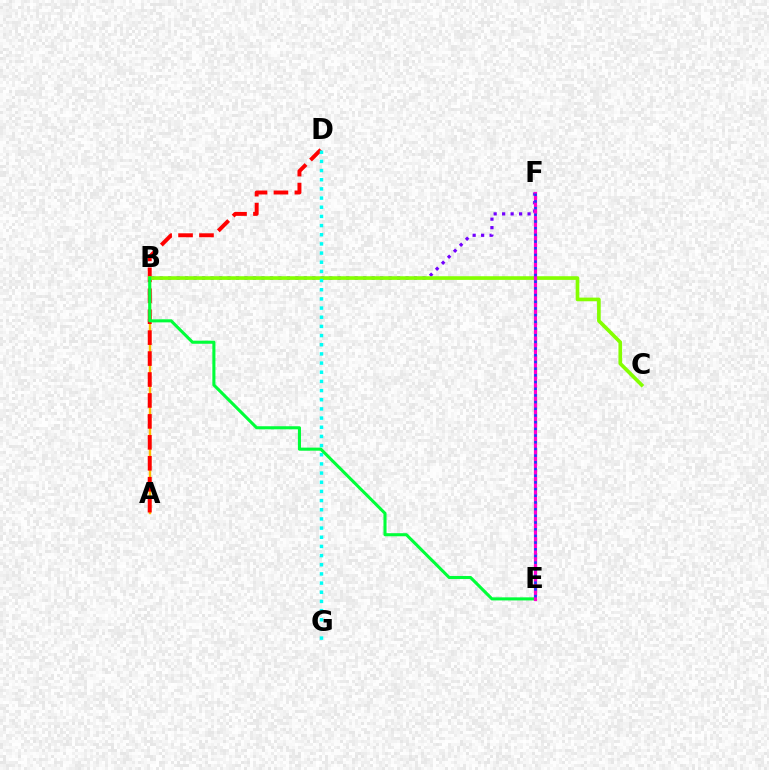{('A', 'B'): [{'color': '#ffbd00', 'line_style': 'solid', 'thickness': 1.74}], ('A', 'D'): [{'color': '#ff0000', 'line_style': 'dashed', 'thickness': 2.84}], ('B', 'F'): [{'color': '#7200ff', 'line_style': 'dotted', 'thickness': 2.3}], ('B', 'C'): [{'color': '#84ff00', 'line_style': 'solid', 'thickness': 2.63}], ('D', 'G'): [{'color': '#00fff6', 'line_style': 'dotted', 'thickness': 2.49}], ('B', 'E'): [{'color': '#00ff39', 'line_style': 'solid', 'thickness': 2.21}], ('E', 'F'): [{'color': '#ff00cf', 'line_style': 'solid', 'thickness': 2.31}, {'color': '#004bff', 'line_style': 'dotted', 'thickness': 1.82}]}